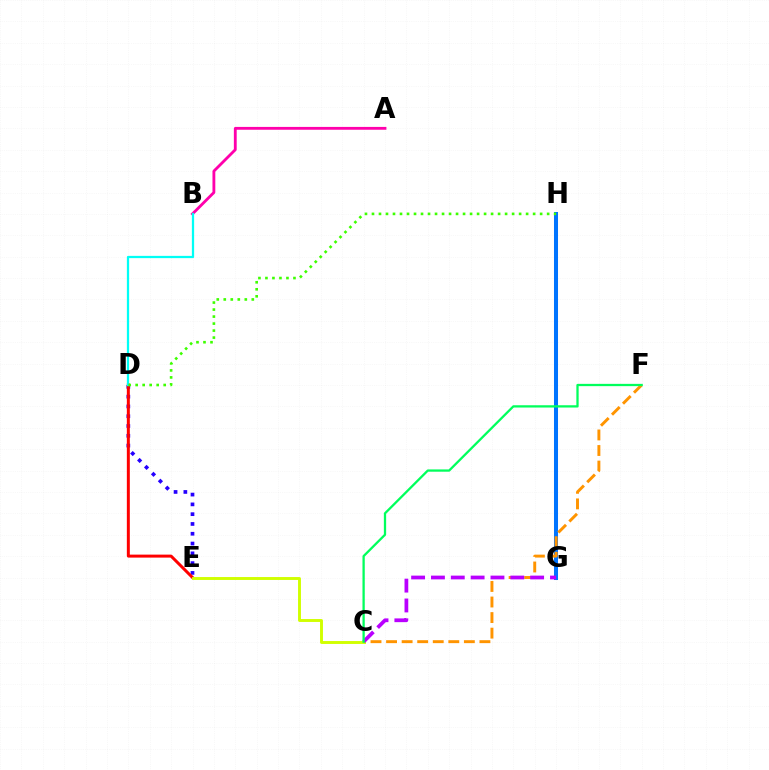{('D', 'E'): [{'color': '#2500ff', 'line_style': 'dotted', 'thickness': 2.66}, {'color': '#ff0000', 'line_style': 'solid', 'thickness': 2.15}], ('G', 'H'): [{'color': '#0074ff', 'line_style': 'solid', 'thickness': 2.89}], ('A', 'B'): [{'color': '#ff00ac', 'line_style': 'solid', 'thickness': 2.04}], ('C', 'F'): [{'color': '#ff9400', 'line_style': 'dashed', 'thickness': 2.11}, {'color': '#00ff5c', 'line_style': 'solid', 'thickness': 1.64}], ('B', 'D'): [{'color': '#00fff6', 'line_style': 'solid', 'thickness': 1.63}], ('C', 'E'): [{'color': '#d1ff00', 'line_style': 'solid', 'thickness': 2.1}], ('D', 'H'): [{'color': '#3dff00', 'line_style': 'dotted', 'thickness': 1.9}], ('C', 'G'): [{'color': '#b900ff', 'line_style': 'dashed', 'thickness': 2.7}]}